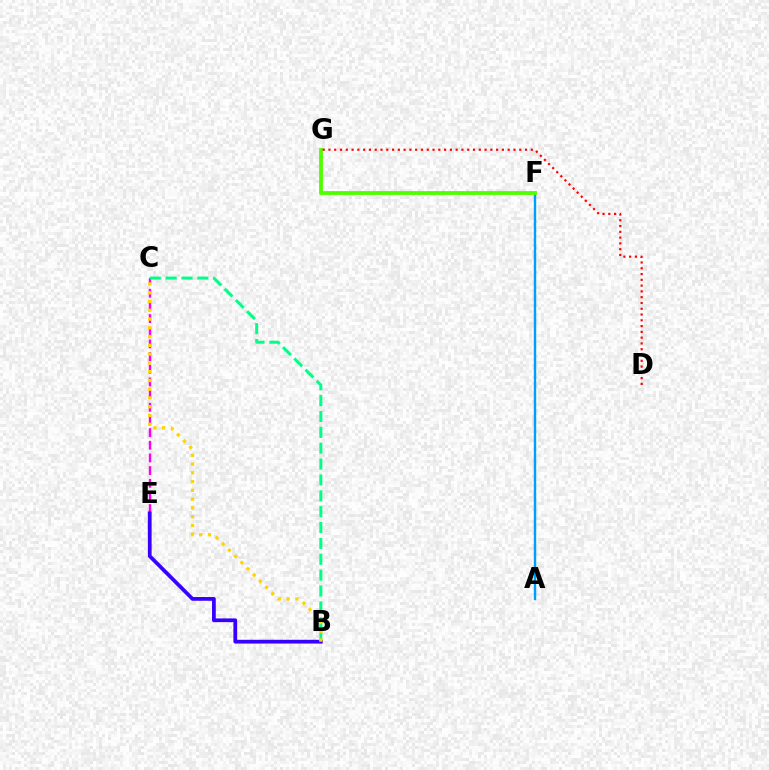{('C', 'E'): [{'color': '#ff00ed', 'line_style': 'dashed', 'thickness': 1.72}], ('A', 'F'): [{'color': '#009eff', 'line_style': 'solid', 'thickness': 1.74}], ('B', 'C'): [{'color': '#00ff86', 'line_style': 'dashed', 'thickness': 2.16}, {'color': '#ffd500', 'line_style': 'dotted', 'thickness': 2.38}], ('F', 'G'): [{'color': '#4fff00', 'line_style': 'solid', 'thickness': 2.73}], ('B', 'E'): [{'color': '#3700ff', 'line_style': 'solid', 'thickness': 2.71}], ('D', 'G'): [{'color': '#ff0000', 'line_style': 'dotted', 'thickness': 1.57}]}